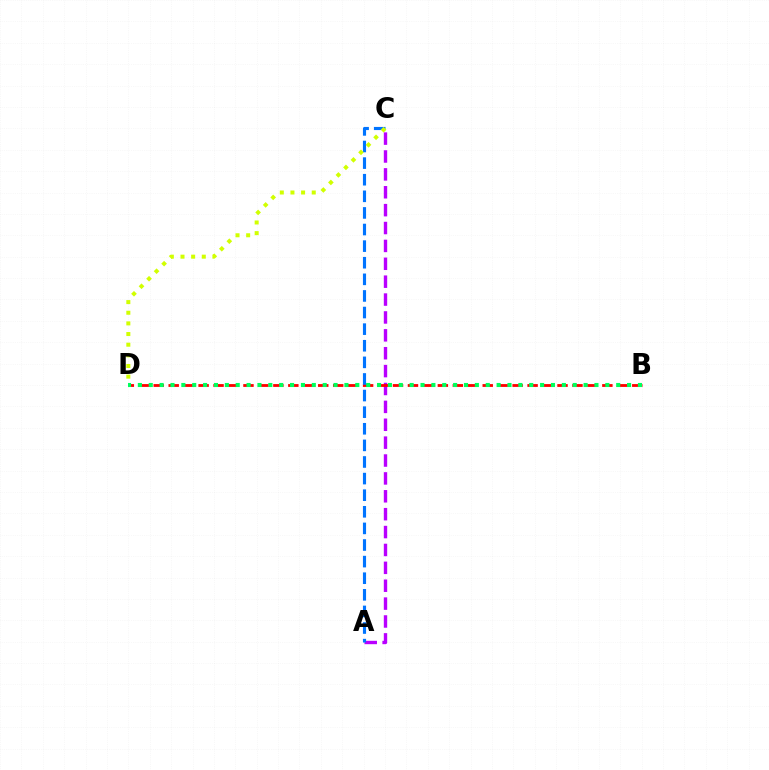{('A', 'C'): [{'color': '#b900ff', 'line_style': 'dashed', 'thickness': 2.43}, {'color': '#0074ff', 'line_style': 'dashed', 'thickness': 2.26}], ('B', 'D'): [{'color': '#ff0000', 'line_style': 'dashed', 'thickness': 2.03}, {'color': '#00ff5c', 'line_style': 'dotted', 'thickness': 2.95}], ('C', 'D'): [{'color': '#d1ff00', 'line_style': 'dotted', 'thickness': 2.89}]}